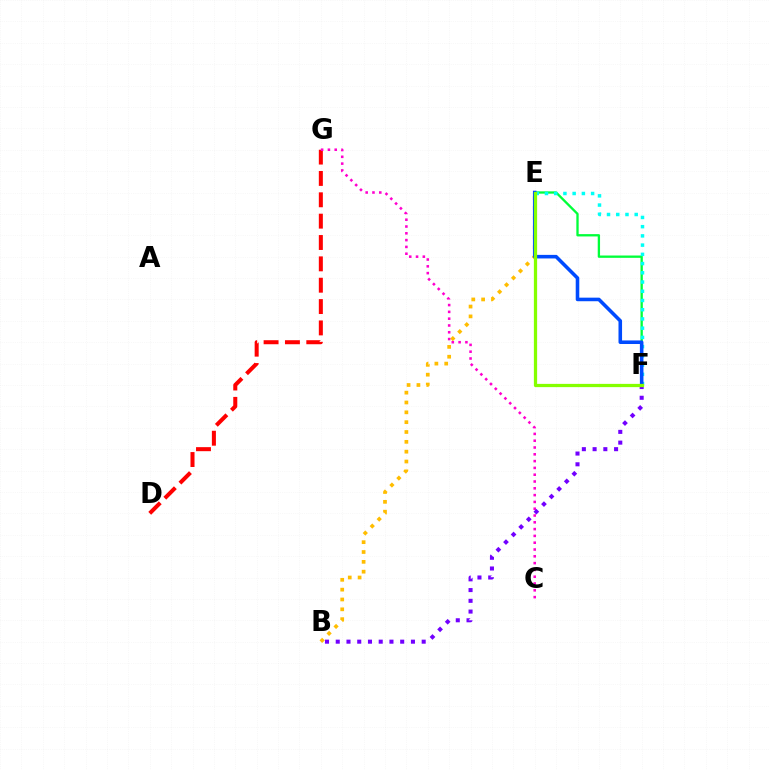{('B', 'E'): [{'color': '#ffbd00', 'line_style': 'dotted', 'thickness': 2.67}], ('E', 'F'): [{'color': '#00ff39', 'line_style': 'solid', 'thickness': 1.67}, {'color': '#00fff6', 'line_style': 'dotted', 'thickness': 2.51}, {'color': '#004bff', 'line_style': 'solid', 'thickness': 2.57}, {'color': '#84ff00', 'line_style': 'solid', 'thickness': 2.34}], ('D', 'G'): [{'color': '#ff0000', 'line_style': 'dashed', 'thickness': 2.9}], ('C', 'G'): [{'color': '#ff00cf', 'line_style': 'dotted', 'thickness': 1.85}], ('B', 'F'): [{'color': '#7200ff', 'line_style': 'dotted', 'thickness': 2.92}]}